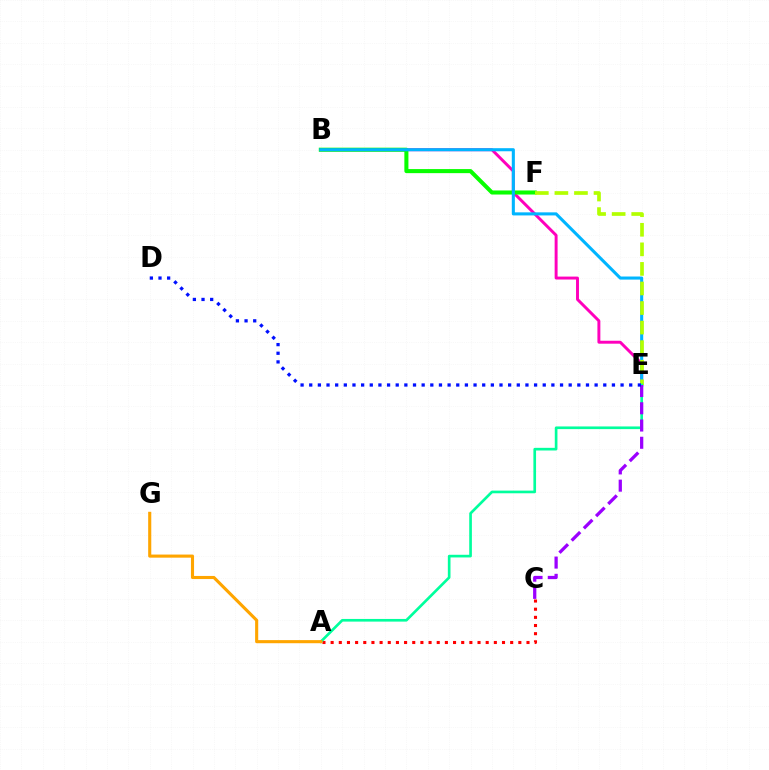{('A', 'C'): [{'color': '#ff0000', 'line_style': 'dotted', 'thickness': 2.22}], ('B', 'E'): [{'color': '#ff00bd', 'line_style': 'solid', 'thickness': 2.12}, {'color': '#00b5ff', 'line_style': 'solid', 'thickness': 2.22}], ('B', 'F'): [{'color': '#08ff00', 'line_style': 'solid', 'thickness': 2.92}], ('E', 'F'): [{'color': '#b3ff00', 'line_style': 'dashed', 'thickness': 2.66}], ('A', 'E'): [{'color': '#00ff9d', 'line_style': 'solid', 'thickness': 1.92}], ('C', 'E'): [{'color': '#9b00ff', 'line_style': 'dashed', 'thickness': 2.34}], ('A', 'G'): [{'color': '#ffa500', 'line_style': 'solid', 'thickness': 2.24}], ('D', 'E'): [{'color': '#0010ff', 'line_style': 'dotted', 'thickness': 2.35}]}